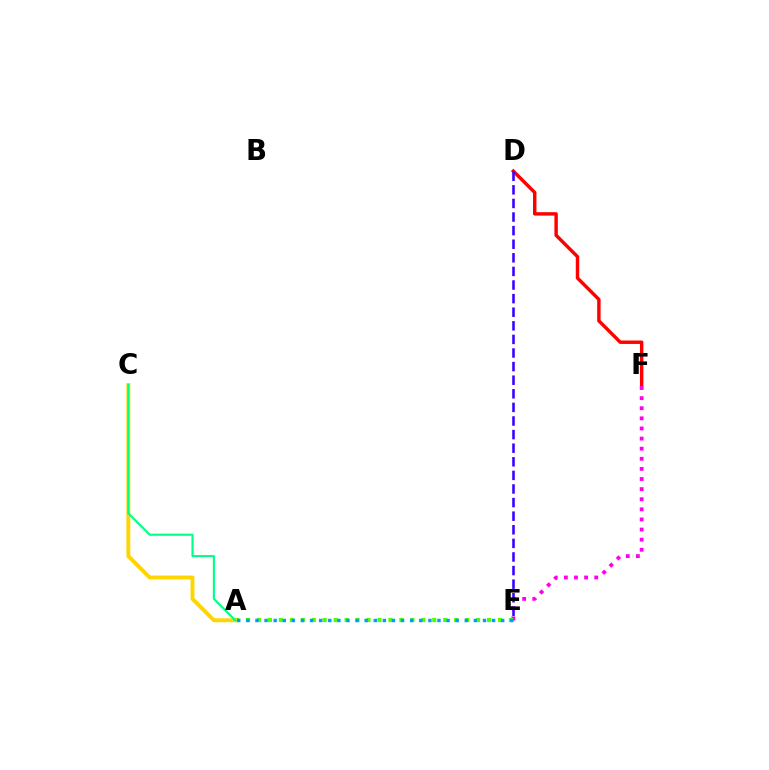{('D', 'F'): [{'color': '#ff0000', 'line_style': 'solid', 'thickness': 2.47}], ('E', 'F'): [{'color': '#ff00ed', 'line_style': 'dotted', 'thickness': 2.75}], ('A', 'E'): [{'color': '#4fff00', 'line_style': 'dotted', 'thickness': 2.98}, {'color': '#009eff', 'line_style': 'dotted', 'thickness': 2.47}], ('D', 'E'): [{'color': '#3700ff', 'line_style': 'dashed', 'thickness': 1.85}], ('A', 'C'): [{'color': '#ffd500', 'line_style': 'solid', 'thickness': 2.81}, {'color': '#00ff86', 'line_style': 'solid', 'thickness': 1.53}]}